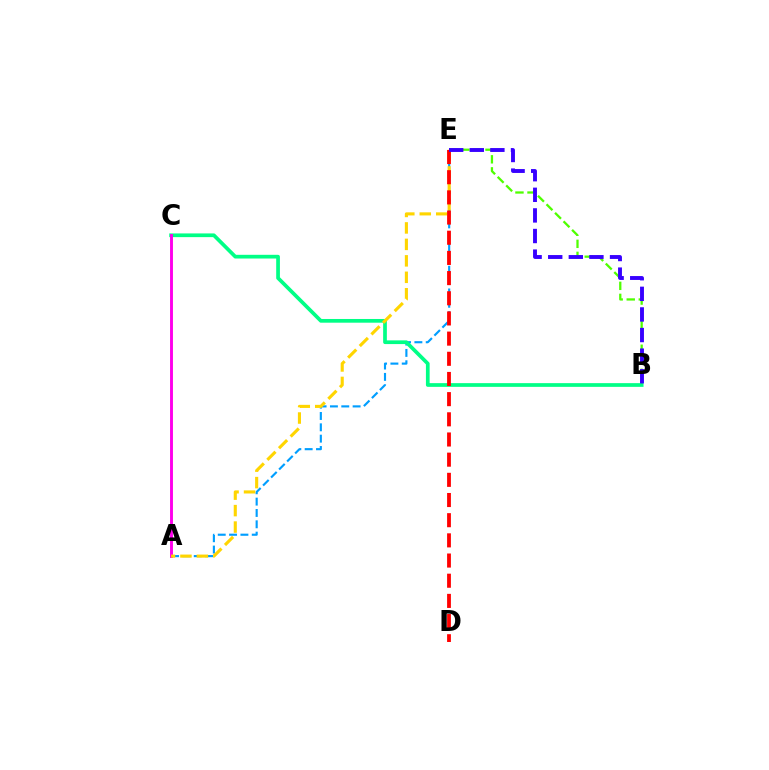{('A', 'E'): [{'color': '#009eff', 'line_style': 'dashed', 'thickness': 1.54}, {'color': '#ffd500', 'line_style': 'dashed', 'thickness': 2.24}], ('B', 'E'): [{'color': '#4fff00', 'line_style': 'dashed', 'thickness': 1.64}, {'color': '#3700ff', 'line_style': 'dashed', 'thickness': 2.8}], ('B', 'C'): [{'color': '#00ff86', 'line_style': 'solid', 'thickness': 2.67}], ('A', 'C'): [{'color': '#ff00ed', 'line_style': 'solid', 'thickness': 2.09}], ('D', 'E'): [{'color': '#ff0000', 'line_style': 'dashed', 'thickness': 2.74}]}